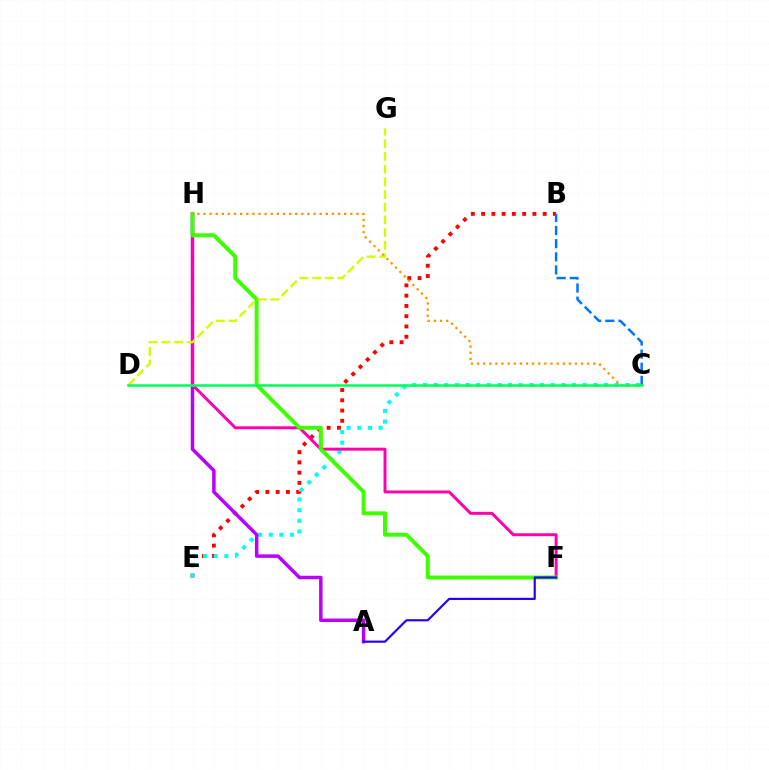{('B', 'E'): [{'color': '#ff0000', 'line_style': 'dotted', 'thickness': 2.79}], ('C', 'E'): [{'color': '#00fff6', 'line_style': 'dotted', 'thickness': 2.89}], ('A', 'H'): [{'color': '#b900ff', 'line_style': 'solid', 'thickness': 2.51}], ('F', 'H'): [{'color': '#ff00ac', 'line_style': 'solid', 'thickness': 2.13}, {'color': '#3dff00', 'line_style': 'solid', 'thickness': 2.84}], ('D', 'G'): [{'color': '#d1ff00', 'line_style': 'dashed', 'thickness': 1.72}], ('A', 'F'): [{'color': '#2500ff', 'line_style': 'solid', 'thickness': 1.56}], ('B', 'C'): [{'color': '#0074ff', 'line_style': 'dashed', 'thickness': 1.79}], ('C', 'H'): [{'color': '#ff9400', 'line_style': 'dotted', 'thickness': 1.66}], ('C', 'D'): [{'color': '#00ff5c', 'line_style': 'solid', 'thickness': 1.81}]}